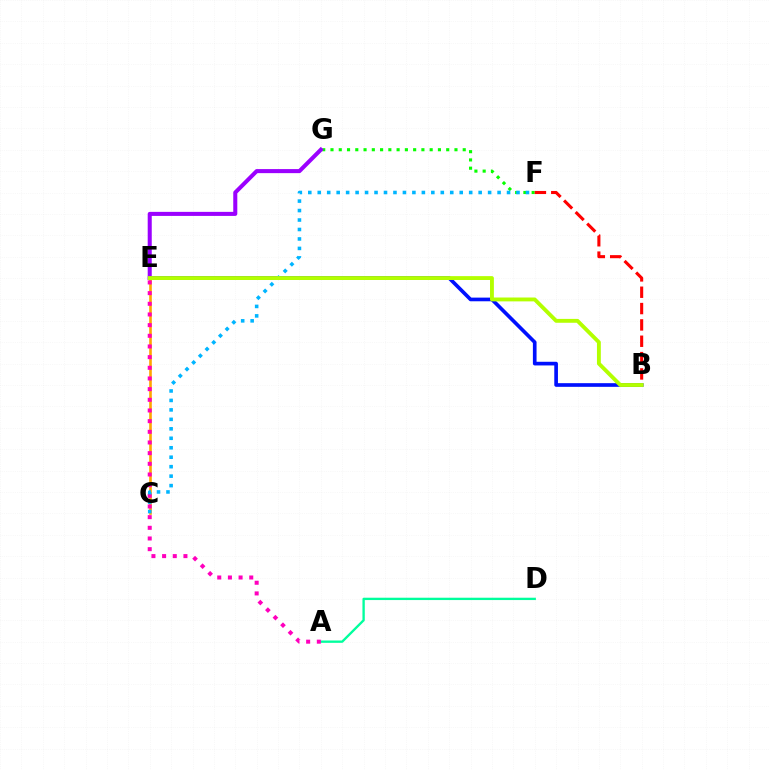{('F', 'G'): [{'color': '#08ff00', 'line_style': 'dotted', 'thickness': 2.25}], ('A', 'D'): [{'color': '#00ff9d', 'line_style': 'solid', 'thickness': 1.68}], ('C', 'E'): [{'color': '#ffa500', 'line_style': 'solid', 'thickness': 1.89}], ('A', 'E'): [{'color': '#ff00bd', 'line_style': 'dotted', 'thickness': 2.9}], ('B', 'E'): [{'color': '#0010ff', 'line_style': 'solid', 'thickness': 2.64}, {'color': '#b3ff00', 'line_style': 'solid', 'thickness': 2.79}], ('B', 'F'): [{'color': '#ff0000', 'line_style': 'dashed', 'thickness': 2.22}], ('C', 'F'): [{'color': '#00b5ff', 'line_style': 'dotted', 'thickness': 2.57}], ('E', 'G'): [{'color': '#9b00ff', 'line_style': 'solid', 'thickness': 2.91}]}